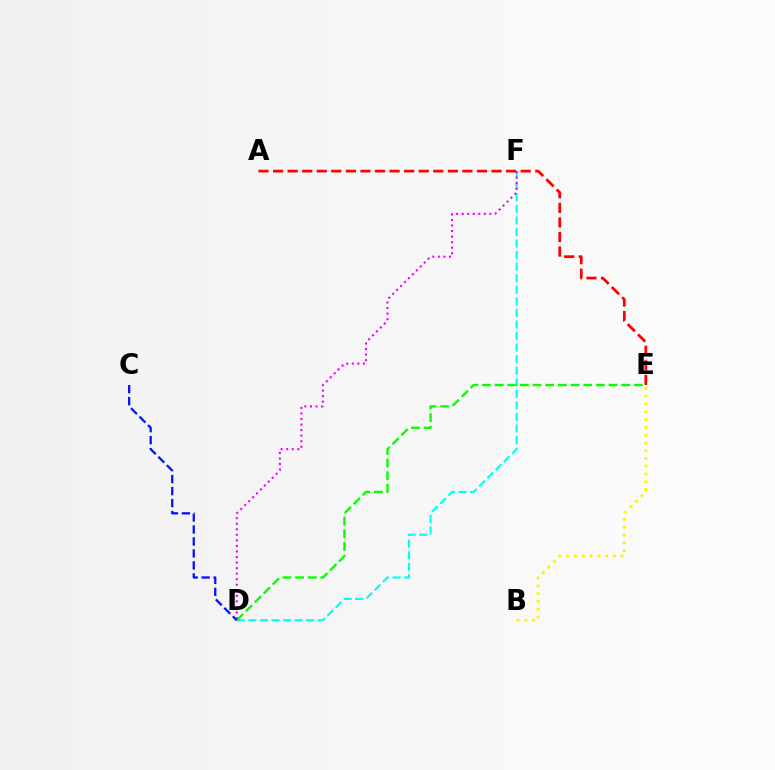{('D', 'F'): [{'color': '#00fff6', 'line_style': 'dashed', 'thickness': 1.57}, {'color': '#ee00ff', 'line_style': 'dotted', 'thickness': 1.51}], ('D', 'E'): [{'color': '#08ff00', 'line_style': 'dashed', 'thickness': 1.72}], ('A', 'E'): [{'color': '#ff0000', 'line_style': 'dashed', 'thickness': 1.98}], ('C', 'D'): [{'color': '#0010ff', 'line_style': 'dashed', 'thickness': 1.63}], ('B', 'E'): [{'color': '#fcf500', 'line_style': 'dotted', 'thickness': 2.11}]}